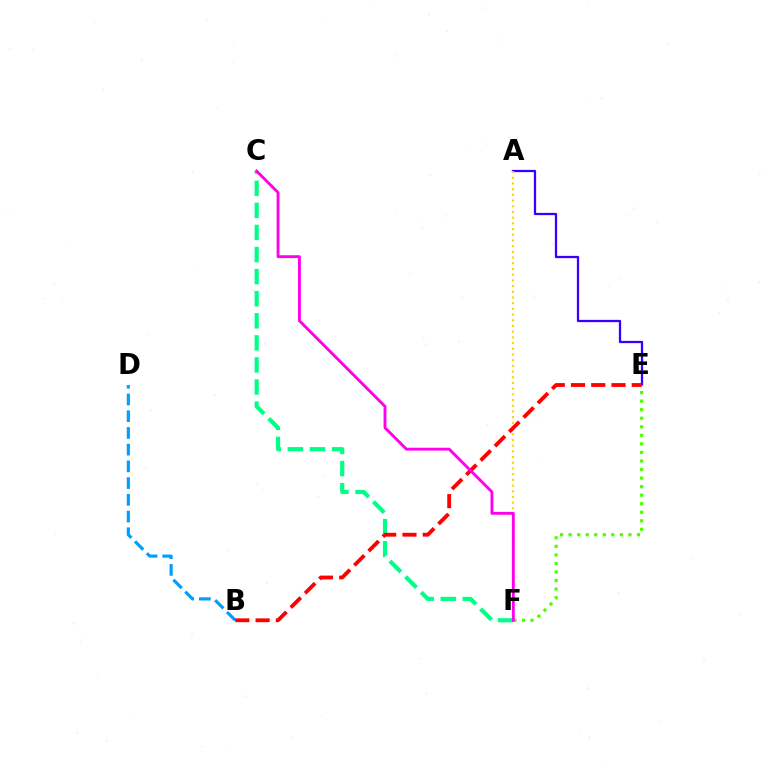{('A', 'E'): [{'color': '#3700ff', 'line_style': 'solid', 'thickness': 1.63}], ('A', 'F'): [{'color': '#ffd500', 'line_style': 'dotted', 'thickness': 1.55}], ('B', 'D'): [{'color': '#009eff', 'line_style': 'dashed', 'thickness': 2.27}], ('C', 'F'): [{'color': '#00ff86', 'line_style': 'dashed', 'thickness': 3.0}, {'color': '#ff00ed', 'line_style': 'solid', 'thickness': 2.07}], ('E', 'F'): [{'color': '#4fff00', 'line_style': 'dotted', 'thickness': 2.32}], ('B', 'E'): [{'color': '#ff0000', 'line_style': 'dashed', 'thickness': 2.75}]}